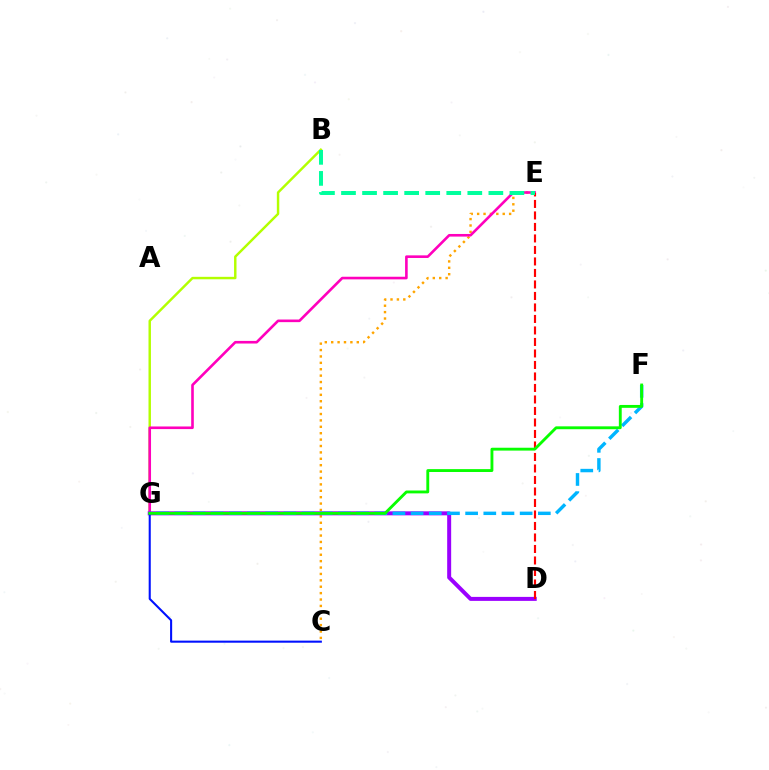{('B', 'G'): [{'color': '#b3ff00', 'line_style': 'solid', 'thickness': 1.76}], ('C', 'E'): [{'color': '#ffa500', 'line_style': 'dotted', 'thickness': 1.74}], ('E', 'G'): [{'color': '#ff00bd', 'line_style': 'solid', 'thickness': 1.88}], ('D', 'G'): [{'color': '#9b00ff', 'line_style': 'solid', 'thickness': 2.87}], ('D', 'E'): [{'color': '#ff0000', 'line_style': 'dashed', 'thickness': 1.56}], ('B', 'E'): [{'color': '#00ff9d', 'line_style': 'dashed', 'thickness': 2.86}], ('F', 'G'): [{'color': '#00b5ff', 'line_style': 'dashed', 'thickness': 2.47}, {'color': '#08ff00', 'line_style': 'solid', 'thickness': 2.07}], ('C', 'G'): [{'color': '#0010ff', 'line_style': 'solid', 'thickness': 1.5}]}